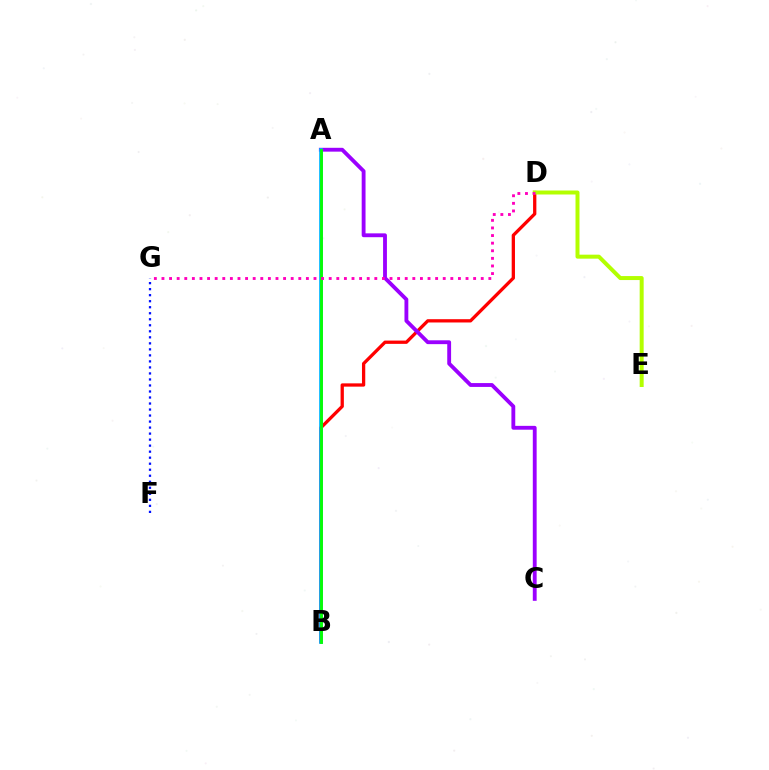{('A', 'B'): [{'color': '#00ff9d', 'line_style': 'solid', 'thickness': 1.51}, {'color': '#ffa500', 'line_style': 'dashed', 'thickness': 1.95}, {'color': '#00b5ff', 'line_style': 'solid', 'thickness': 2.65}, {'color': '#08ff00', 'line_style': 'solid', 'thickness': 2.03}], ('B', 'D'): [{'color': '#ff0000', 'line_style': 'solid', 'thickness': 2.36}], ('A', 'C'): [{'color': '#9b00ff', 'line_style': 'solid', 'thickness': 2.77}], ('D', 'E'): [{'color': '#b3ff00', 'line_style': 'solid', 'thickness': 2.87}], ('D', 'G'): [{'color': '#ff00bd', 'line_style': 'dotted', 'thickness': 2.07}], ('F', 'G'): [{'color': '#0010ff', 'line_style': 'dotted', 'thickness': 1.64}]}